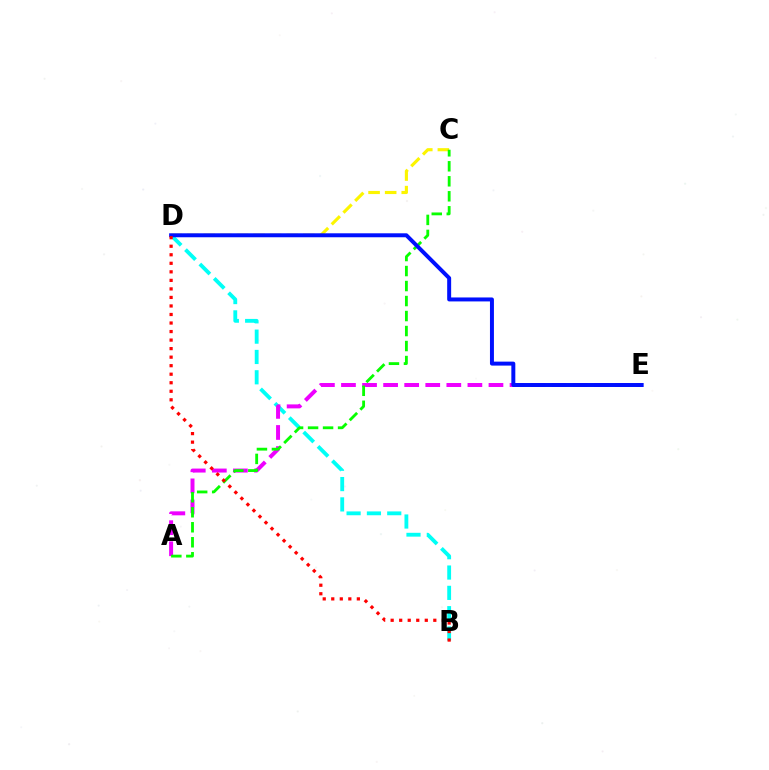{('C', 'D'): [{'color': '#fcf500', 'line_style': 'dashed', 'thickness': 2.25}], ('B', 'D'): [{'color': '#00fff6', 'line_style': 'dashed', 'thickness': 2.76}, {'color': '#ff0000', 'line_style': 'dotted', 'thickness': 2.32}], ('A', 'E'): [{'color': '#ee00ff', 'line_style': 'dashed', 'thickness': 2.86}], ('A', 'C'): [{'color': '#08ff00', 'line_style': 'dashed', 'thickness': 2.04}], ('D', 'E'): [{'color': '#0010ff', 'line_style': 'solid', 'thickness': 2.85}]}